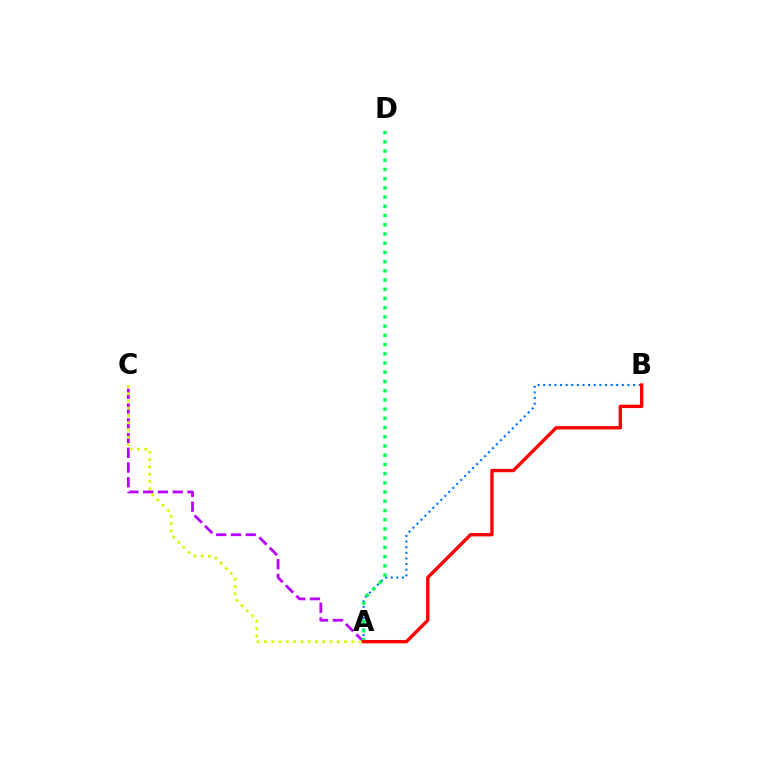{('A', 'C'): [{'color': '#b900ff', 'line_style': 'dashed', 'thickness': 2.0}, {'color': '#d1ff00', 'line_style': 'dotted', 'thickness': 1.98}], ('A', 'B'): [{'color': '#0074ff', 'line_style': 'dotted', 'thickness': 1.53}, {'color': '#ff0000', 'line_style': 'solid', 'thickness': 2.42}], ('A', 'D'): [{'color': '#00ff5c', 'line_style': 'dotted', 'thickness': 2.5}]}